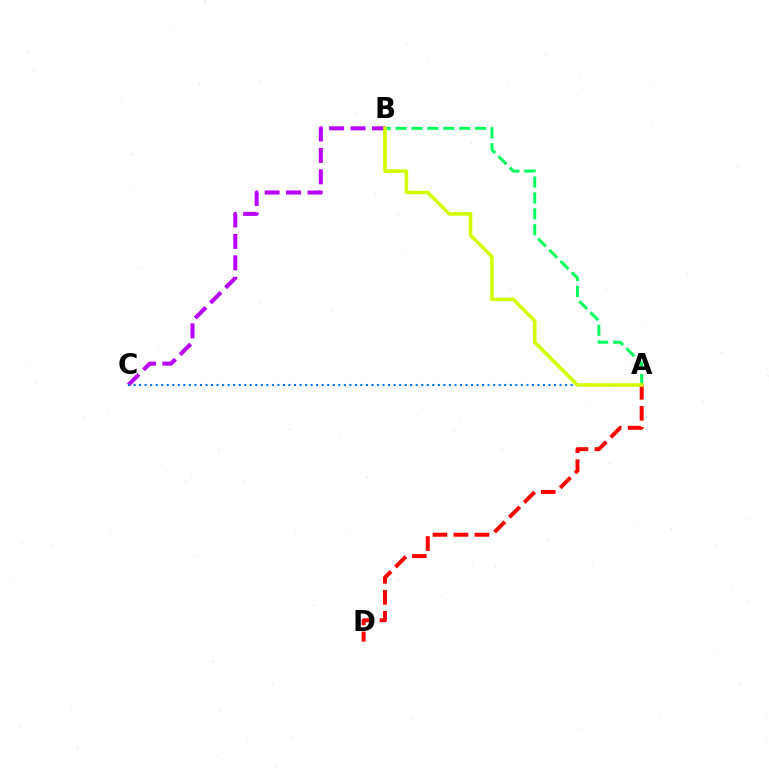{('A', 'B'): [{'color': '#00ff5c', 'line_style': 'dashed', 'thickness': 2.16}, {'color': '#d1ff00', 'line_style': 'solid', 'thickness': 2.57}], ('B', 'C'): [{'color': '#b900ff', 'line_style': 'dashed', 'thickness': 2.91}], ('A', 'D'): [{'color': '#ff0000', 'line_style': 'dashed', 'thickness': 2.85}], ('A', 'C'): [{'color': '#0074ff', 'line_style': 'dotted', 'thickness': 1.5}]}